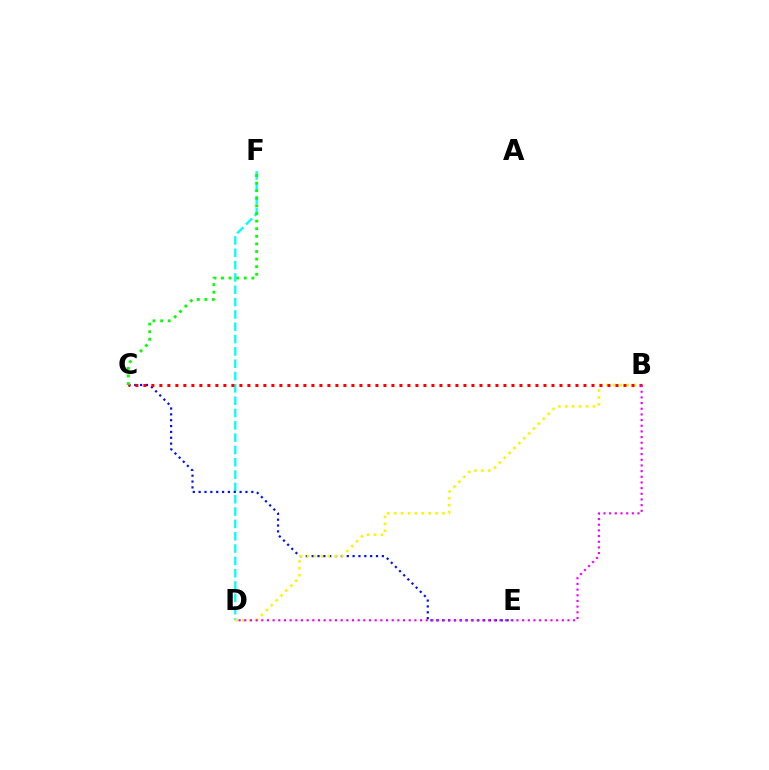{('D', 'F'): [{'color': '#00fff6', 'line_style': 'dashed', 'thickness': 1.67}], ('C', 'E'): [{'color': '#0010ff', 'line_style': 'dotted', 'thickness': 1.59}], ('B', 'D'): [{'color': '#fcf500', 'line_style': 'dotted', 'thickness': 1.88}, {'color': '#ee00ff', 'line_style': 'dotted', 'thickness': 1.54}], ('B', 'C'): [{'color': '#ff0000', 'line_style': 'dotted', 'thickness': 2.17}], ('C', 'F'): [{'color': '#08ff00', 'line_style': 'dotted', 'thickness': 2.06}]}